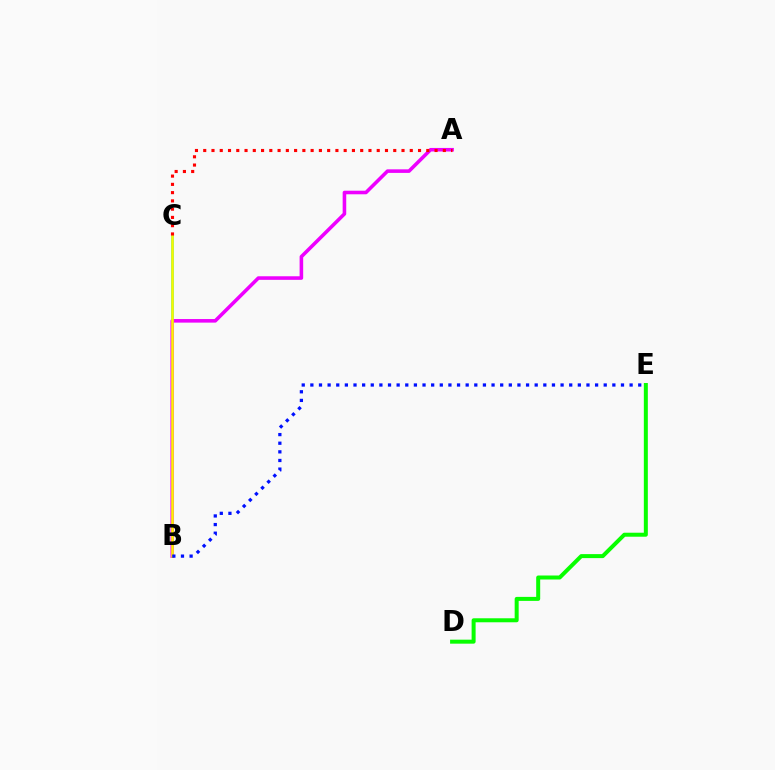{('B', 'C'): [{'color': '#00fff6', 'line_style': 'solid', 'thickness': 2.08}, {'color': '#fcf500', 'line_style': 'solid', 'thickness': 1.86}], ('D', 'E'): [{'color': '#08ff00', 'line_style': 'solid', 'thickness': 2.88}], ('A', 'B'): [{'color': '#ee00ff', 'line_style': 'solid', 'thickness': 2.57}], ('A', 'C'): [{'color': '#ff0000', 'line_style': 'dotted', 'thickness': 2.24}], ('B', 'E'): [{'color': '#0010ff', 'line_style': 'dotted', 'thickness': 2.34}]}